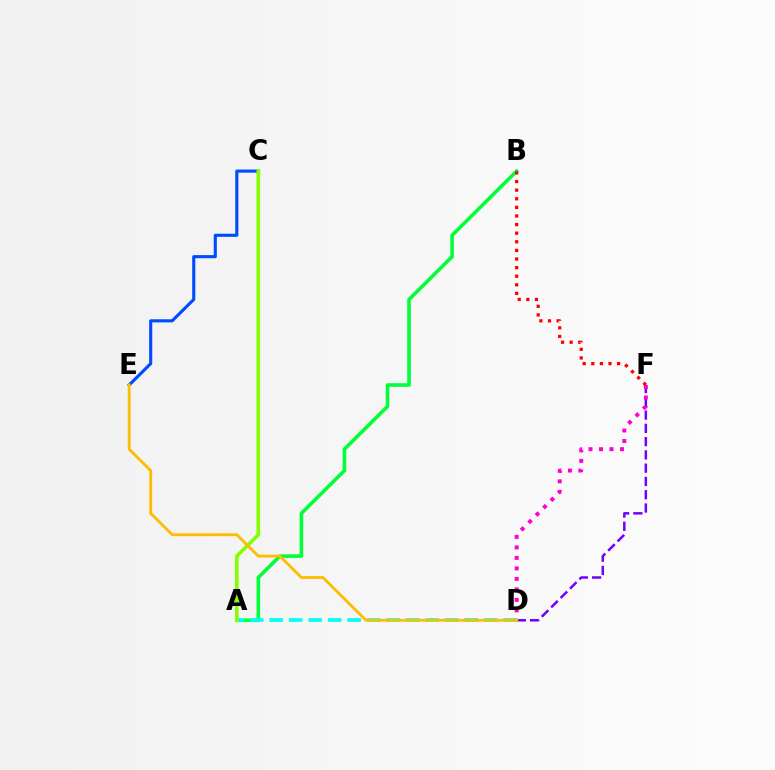{('D', 'F'): [{'color': '#7200ff', 'line_style': 'dashed', 'thickness': 1.8}, {'color': '#ff00cf', 'line_style': 'dotted', 'thickness': 2.85}], ('C', 'E'): [{'color': '#004bff', 'line_style': 'solid', 'thickness': 2.24}], ('A', 'B'): [{'color': '#00ff39', 'line_style': 'solid', 'thickness': 2.59}], ('A', 'D'): [{'color': '#00fff6', 'line_style': 'dashed', 'thickness': 2.65}], ('A', 'C'): [{'color': '#84ff00', 'line_style': 'solid', 'thickness': 2.63}], ('D', 'E'): [{'color': '#ffbd00', 'line_style': 'solid', 'thickness': 2.04}], ('B', 'F'): [{'color': '#ff0000', 'line_style': 'dotted', 'thickness': 2.34}]}